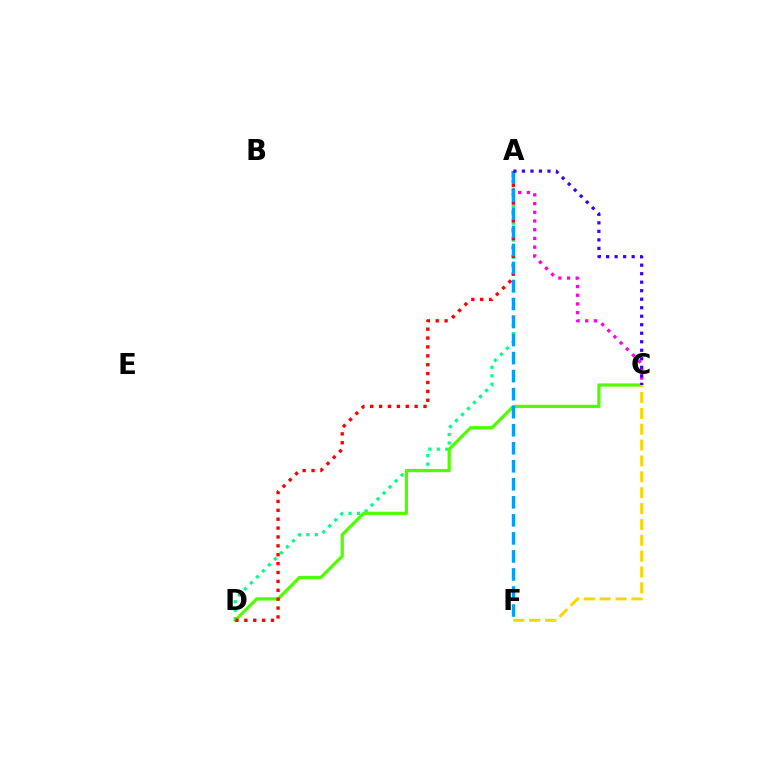{('A', 'D'): [{'color': '#00ff86', 'line_style': 'dotted', 'thickness': 2.31}, {'color': '#ff0000', 'line_style': 'dotted', 'thickness': 2.41}], ('C', 'D'): [{'color': '#4fff00', 'line_style': 'solid', 'thickness': 2.32}], ('A', 'C'): [{'color': '#ff00ed', 'line_style': 'dotted', 'thickness': 2.37}, {'color': '#3700ff', 'line_style': 'dotted', 'thickness': 2.31}], ('A', 'F'): [{'color': '#009eff', 'line_style': 'dashed', 'thickness': 2.45}], ('C', 'F'): [{'color': '#ffd500', 'line_style': 'dashed', 'thickness': 2.15}]}